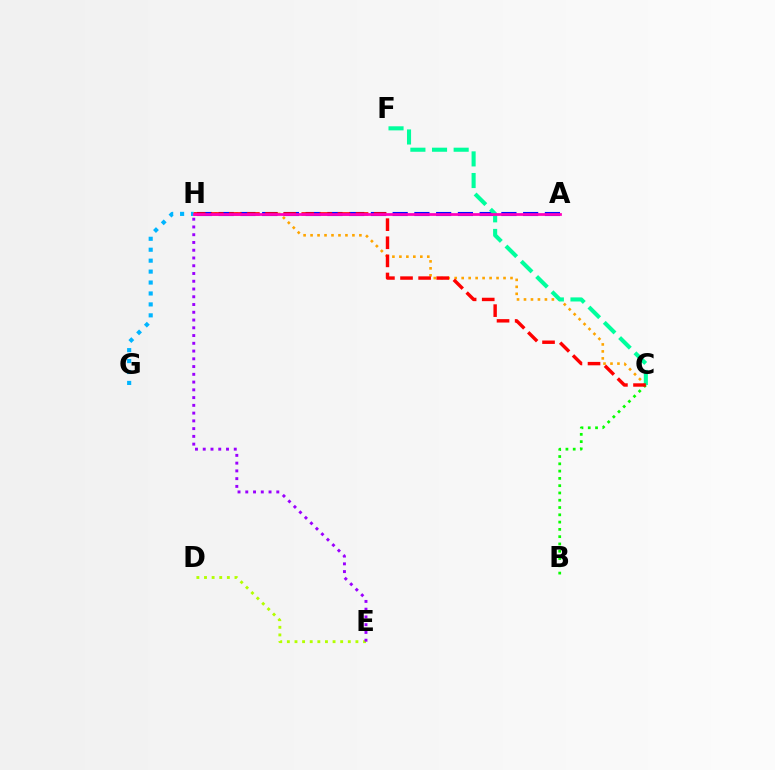{('D', 'E'): [{'color': '#b3ff00', 'line_style': 'dotted', 'thickness': 2.07}], ('E', 'H'): [{'color': '#9b00ff', 'line_style': 'dotted', 'thickness': 2.11}], ('C', 'H'): [{'color': '#ffa500', 'line_style': 'dotted', 'thickness': 1.89}, {'color': '#ff0000', 'line_style': 'dashed', 'thickness': 2.46}], ('G', 'H'): [{'color': '#00b5ff', 'line_style': 'dotted', 'thickness': 2.97}], ('A', 'H'): [{'color': '#0010ff', 'line_style': 'dashed', 'thickness': 2.95}, {'color': '#ff00bd', 'line_style': 'solid', 'thickness': 1.98}], ('B', 'C'): [{'color': '#08ff00', 'line_style': 'dotted', 'thickness': 1.98}], ('C', 'F'): [{'color': '#00ff9d', 'line_style': 'dashed', 'thickness': 2.94}]}